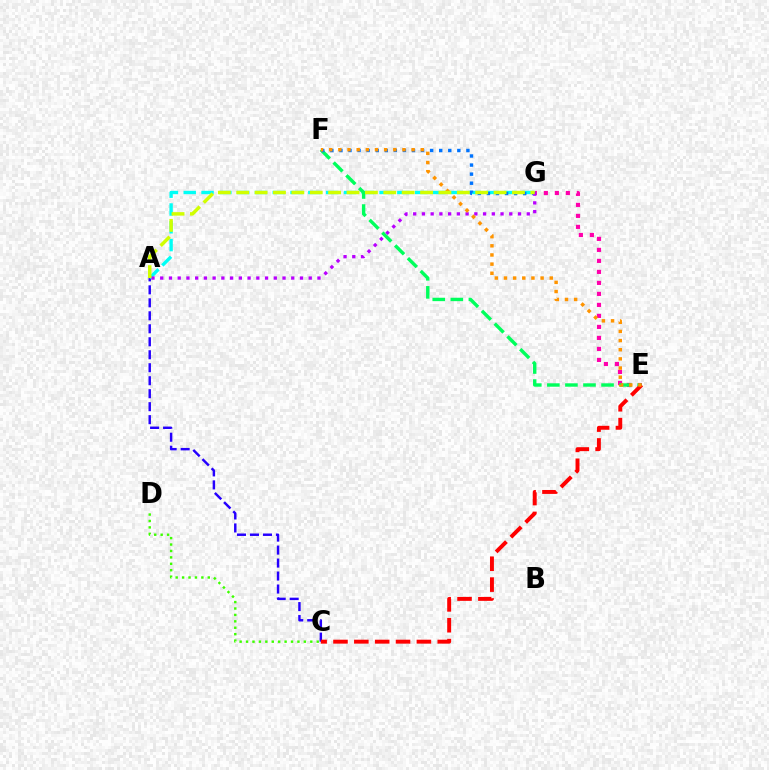{('E', 'G'): [{'color': '#ff00ac', 'line_style': 'dotted', 'thickness': 2.99}], ('A', 'C'): [{'color': '#2500ff', 'line_style': 'dashed', 'thickness': 1.76}], ('A', 'G'): [{'color': '#00fff6', 'line_style': 'dashed', 'thickness': 2.42}, {'color': '#b900ff', 'line_style': 'dotted', 'thickness': 2.37}, {'color': '#d1ff00', 'line_style': 'dashed', 'thickness': 2.5}], ('C', 'D'): [{'color': '#3dff00', 'line_style': 'dotted', 'thickness': 1.74}], ('E', 'F'): [{'color': '#00ff5c', 'line_style': 'dashed', 'thickness': 2.45}, {'color': '#ff9400', 'line_style': 'dotted', 'thickness': 2.49}], ('C', 'E'): [{'color': '#ff0000', 'line_style': 'dashed', 'thickness': 2.83}], ('F', 'G'): [{'color': '#0074ff', 'line_style': 'dotted', 'thickness': 2.46}]}